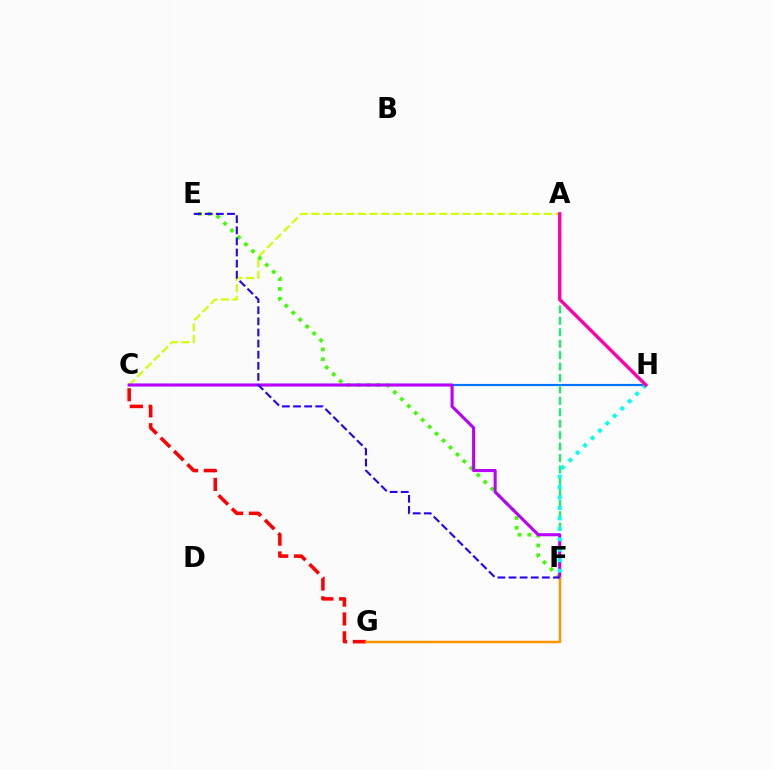{('C', 'H'): [{'color': '#0074ff', 'line_style': 'solid', 'thickness': 1.55}], ('A', 'C'): [{'color': '#d1ff00', 'line_style': 'dashed', 'thickness': 1.58}], ('E', 'F'): [{'color': '#3dff00', 'line_style': 'dotted', 'thickness': 2.66}, {'color': '#2500ff', 'line_style': 'dashed', 'thickness': 1.51}], ('A', 'F'): [{'color': '#00ff5c', 'line_style': 'dashed', 'thickness': 1.55}], ('C', 'F'): [{'color': '#b900ff', 'line_style': 'solid', 'thickness': 2.21}], ('C', 'G'): [{'color': '#ff0000', 'line_style': 'dashed', 'thickness': 2.56}], ('F', 'G'): [{'color': '#ff9400', 'line_style': 'solid', 'thickness': 1.78}], ('F', 'H'): [{'color': '#00fff6', 'line_style': 'dotted', 'thickness': 2.84}], ('A', 'H'): [{'color': '#ff00ac', 'line_style': 'solid', 'thickness': 2.43}]}